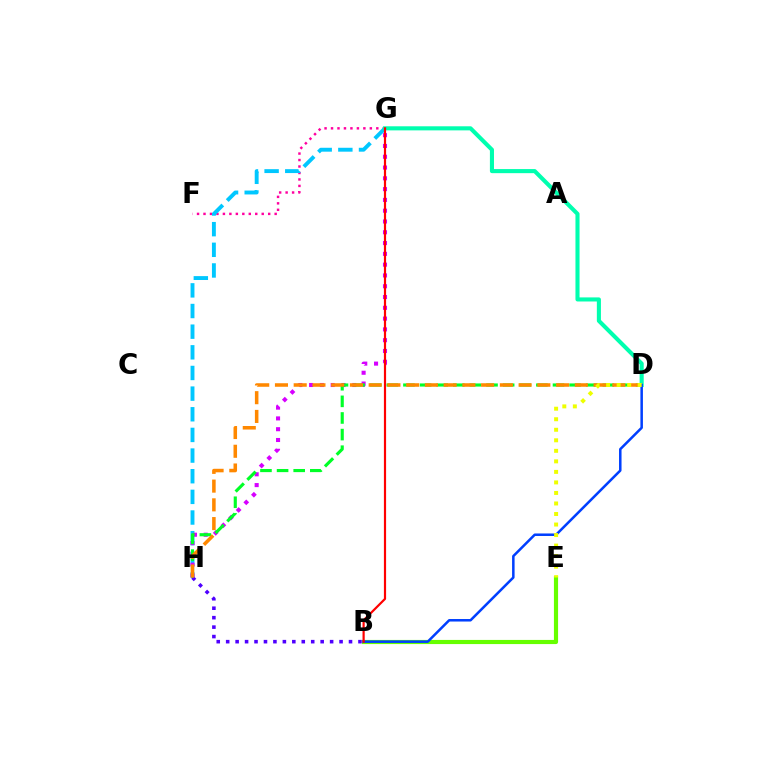{('B', 'E'): [{'color': '#66ff00', 'line_style': 'solid', 'thickness': 2.99}], ('F', 'G'): [{'color': '#ff00a0', 'line_style': 'dotted', 'thickness': 1.76}], ('G', 'H'): [{'color': '#00c7ff', 'line_style': 'dashed', 'thickness': 2.81}, {'color': '#d600ff', 'line_style': 'dotted', 'thickness': 2.93}], ('B', 'H'): [{'color': '#4f00ff', 'line_style': 'dotted', 'thickness': 2.57}], ('D', 'G'): [{'color': '#00ffaf', 'line_style': 'solid', 'thickness': 2.94}], ('D', 'H'): [{'color': '#00ff27', 'line_style': 'dashed', 'thickness': 2.26}, {'color': '#ff8800', 'line_style': 'dashed', 'thickness': 2.55}], ('B', 'D'): [{'color': '#003fff', 'line_style': 'solid', 'thickness': 1.81}], ('D', 'E'): [{'color': '#eeff00', 'line_style': 'dotted', 'thickness': 2.86}], ('B', 'G'): [{'color': '#ff0000', 'line_style': 'solid', 'thickness': 1.58}]}